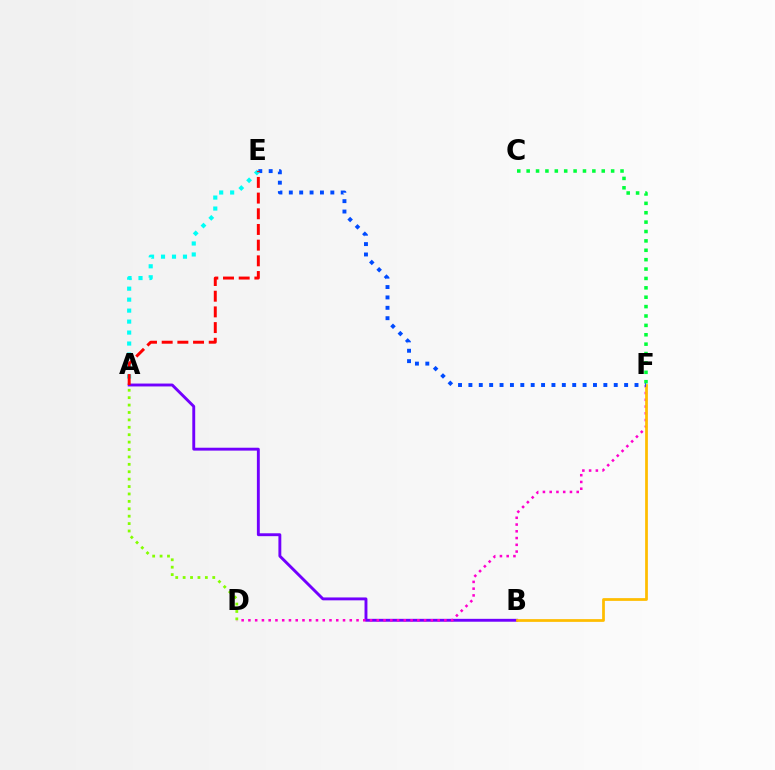{('A', 'B'): [{'color': '#7200ff', 'line_style': 'solid', 'thickness': 2.08}], ('C', 'F'): [{'color': '#00ff39', 'line_style': 'dotted', 'thickness': 2.55}], ('D', 'F'): [{'color': '#ff00cf', 'line_style': 'dotted', 'thickness': 1.84}], ('B', 'F'): [{'color': '#ffbd00', 'line_style': 'solid', 'thickness': 1.98}], ('E', 'F'): [{'color': '#004bff', 'line_style': 'dotted', 'thickness': 2.82}], ('A', 'E'): [{'color': '#00fff6', 'line_style': 'dotted', 'thickness': 2.98}, {'color': '#ff0000', 'line_style': 'dashed', 'thickness': 2.13}], ('A', 'D'): [{'color': '#84ff00', 'line_style': 'dotted', 'thickness': 2.01}]}